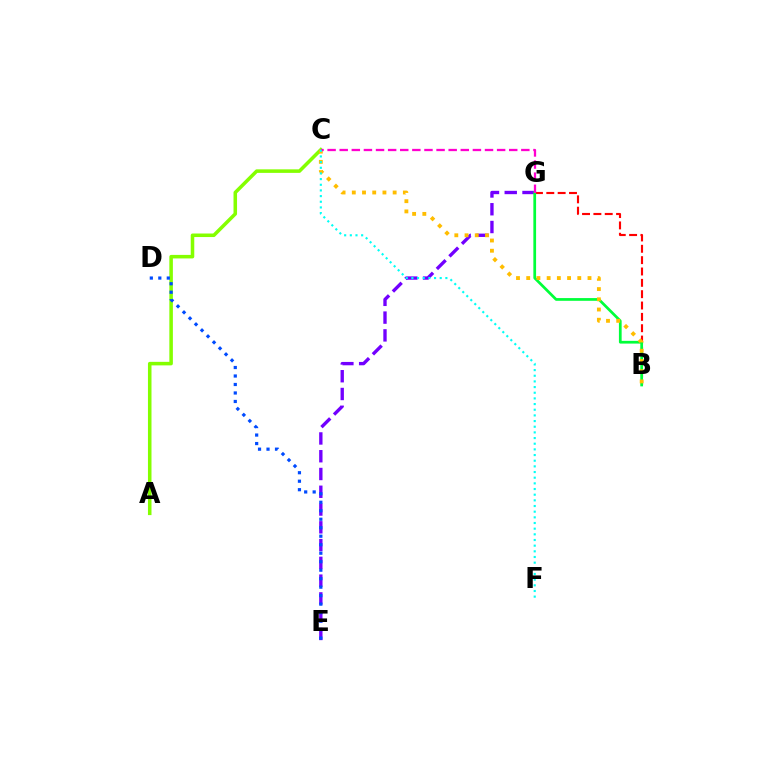{('A', 'C'): [{'color': '#84ff00', 'line_style': 'solid', 'thickness': 2.55}], ('E', 'G'): [{'color': '#7200ff', 'line_style': 'dashed', 'thickness': 2.41}], ('D', 'E'): [{'color': '#004bff', 'line_style': 'dotted', 'thickness': 2.31}], ('B', 'G'): [{'color': '#ff0000', 'line_style': 'dashed', 'thickness': 1.54}, {'color': '#00ff39', 'line_style': 'solid', 'thickness': 1.96}], ('B', 'C'): [{'color': '#ffbd00', 'line_style': 'dotted', 'thickness': 2.78}], ('C', 'G'): [{'color': '#ff00cf', 'line_style': 'dashed', 'thickness': 1.64}], ('C', 'F'): [{'color': '#00fff6', 'line_style': 'dotted', 'thickness': 1.54}]}